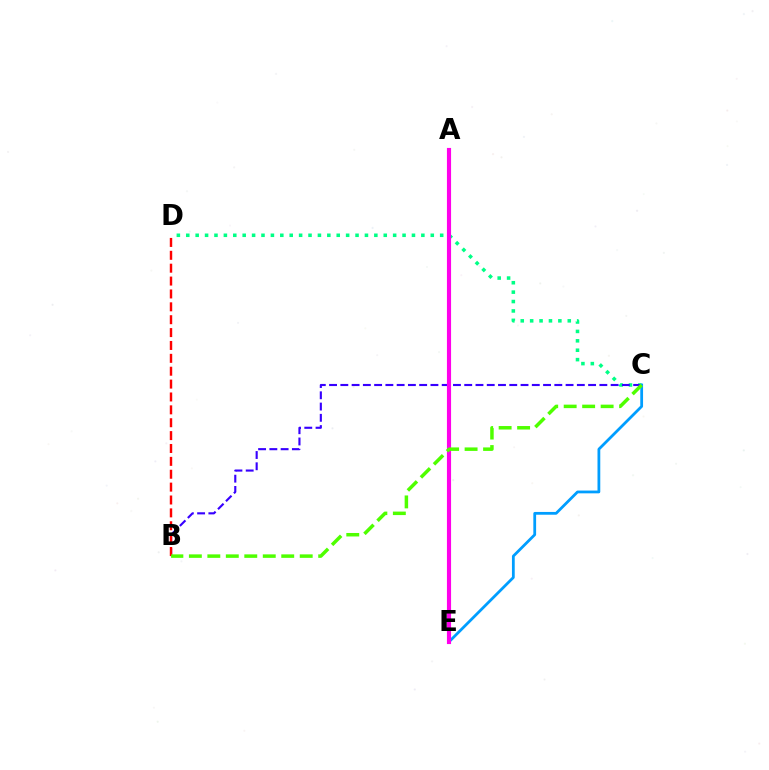{('C', 'D'): [{'color': '#00ff86', 'line_style': 'dotted', 'thickness': 2.56}], ('B', 'C'): [{'color': '#3700ff', 'line_style': 'dashed', 'thickness': 1.53}, {'color': '#4fff00', 'line_style': 'dashed', 'thickness': 2.51}], ('B', 'D'): [{'color': '#ff0000', 'line_style': 'dashed', 'thickness': 1.75}], ('C', 'E'): [{'color': '#009eff', 'line_style': 'solid', 'thickness': 2.0}], ('A', 'E'): [{'color': '#ffd500', 'line_style': 'dotted', 'thickness': 2.15}, {'color': '#ff00ed', 'line_style': 'solid', 'thickness': 2.98}]}